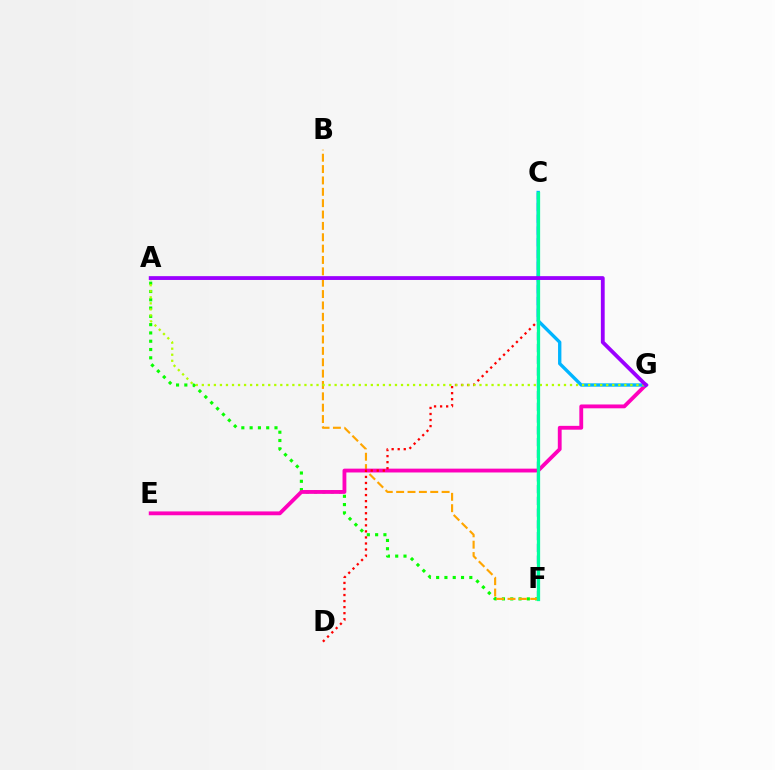{('C', 'F'): [{'color': '#0010ff', 'line_style': 'dashed', 'thickness': 1.6}, {'color': '#00ff9d', 'line_style': 'solid', 'thickness': 2.34}], ('A', 'F'): [{'color': '#08ff00', 'line_style': 'dotted', 'thickness': 2.25}], ('B', 'F'): [{'color': '#ffa500', 'line_style': 'dashed', 'thickness': 1.54}], ('E', 'G'): [{'color': '#ff00bd', 'line_style': 'solid', 'thickness': 2.76}], ('C', 'D'): [{'color': '#ff0000', 'line_style': 'dotted', 'thickness': 1.64}], ('C', 'G'): [{'color': '#00b5ff', 'line_style': 'solid', 'thickness': 2.41}], ('A', 'G'): [{'color': '#b3ff00', 'line_style': 'dotted', 'thickness': 1.64}, {'color': '#9b00ff', 'line_style': 'solid', 'thickness': 2.75}]}